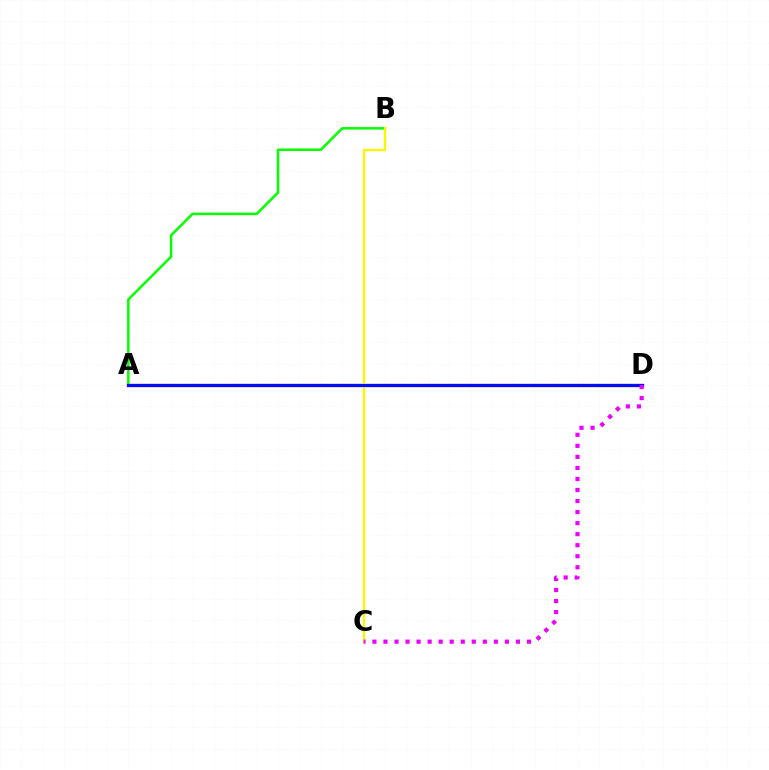{('A', 'B'): [{'color': '#08ff00', 'line_style': 'solid', 'thickness': 1.82}], ('A', 'D'): [{'color': '#00fff6', 'line_style': 'dashed', 'thickness': 1.54}, {'color': '#ff0000', 'line_style': 'solid', 'thickness': 2.29}, {'color': '#0010ff', 'line_style': 'solid', 'thickness': 2.28}], ('B', 'C'): [{'color': '#fcf500', 'line_style': 'solid', 'thickness': 1.7}], ('C', 'D'): [{'color': '#ee00ff', 'line_style': 'dotted', 'thickness': 3.0}]}